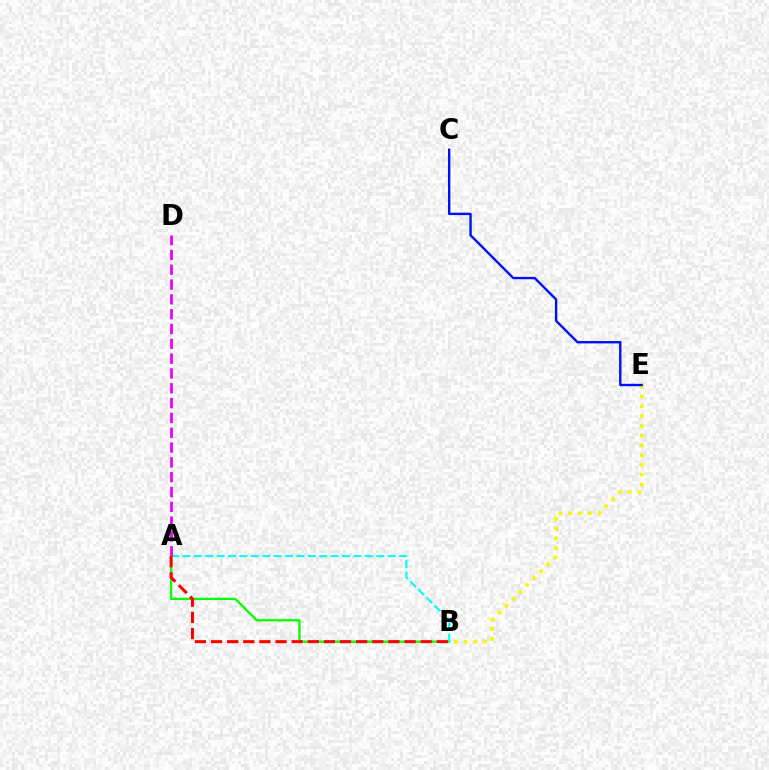{('A', 'B'): [{'color': '#08ff00', 'line_style': 'solid', 'thickness': 1.66}, {'color': '#00fff6', 'line_style': 'dashed', 'thickness': 1.55}, {'color': '#ff0000', 'line_style': 'dashed', 'thickness': 2.19}], ('A', 'D'): [{'color': '#ee00ff', 'line_style': 'dashed', 'thickness': 2.01}], ('B', 'E'): [{'color': '#fcf500', 'line_style': 'dotted', 'thickness': 2.65}], ('C', 'E'): [{'color': '#0010ff', 'line_style': 'solid', 'thickness': 1.71}]}